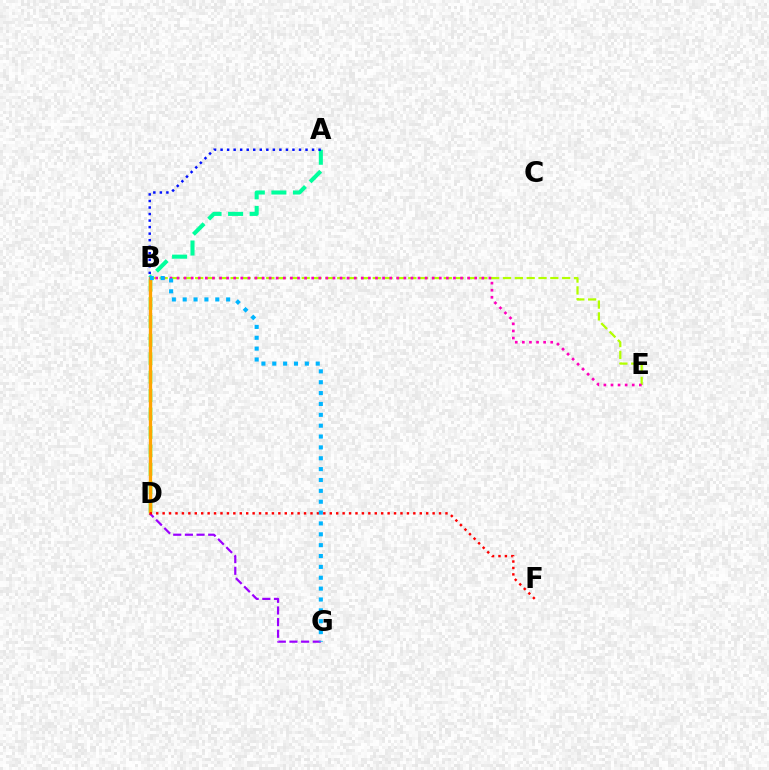{('B', 'E'): [{'color': '#b3ff00', 'line_style': 'dashed', 'thickness': 1.61}, {'color': '#ff00bd', 'line_style': 'dotted', 'thickness': 1.93}], ('B', 'D'): [{'color': '#08ff00', 'line_style': 'dashed', 'thickness': 2.5}, {'color': '#ffa500', 'line_style': 'solid', 'thickness': 2.4}], ('A', 'B'): [{'color': '#00ff9d', 'line_style': 'dashed', 'thickness': 2.93}, {'color': '#0010ff', 'line_style': 'dotted', 'thickness': 1.78}], ('D', 'G'): [{'color': '#9b00ff', 'line_style': 'dashed', 'thickness': 1.58}], ('D', 'F'): [{'color': '#ff0000', 'line_style': 'dotted', 'thickness': 1.75}], ('B', 'G'): [{'color': '#00b5ff', 'line_style': 'dotted', 'thickness': 2.95}]}